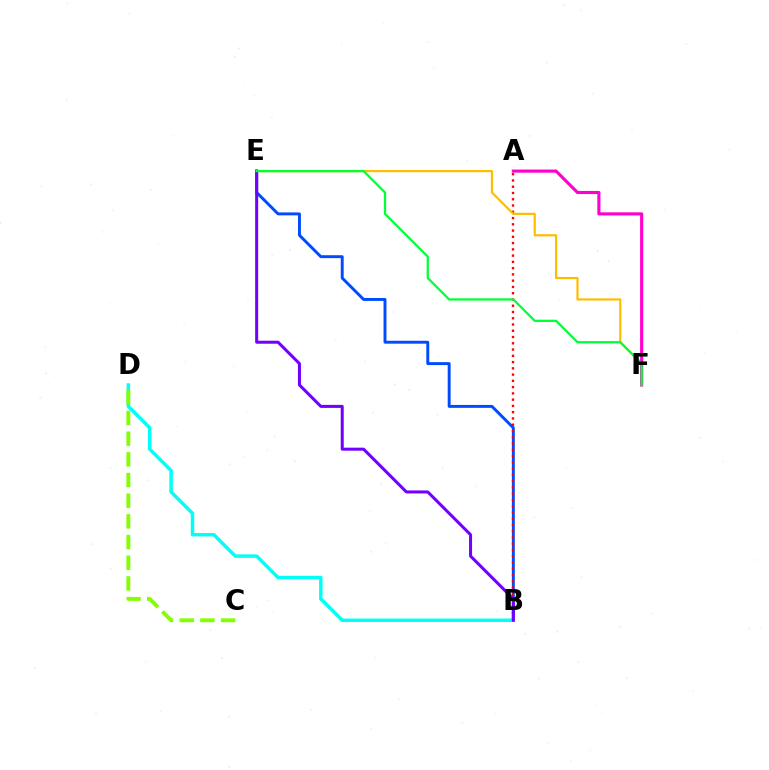{('B', 'E'): [{'color': '#004bff', 'line_style': 'solid', 'thickness': 2.1}, {'color': '#7200ff', 'line_style': 'solid', 'thickness': 2.18}], ('A', 'B'): [{'color': '#ff0000', 'line_style': 'dotted', 'thickness': 1.7}], ('B', 'D'): [{'color': '#00fff6', 'line_style': 'solid', 'thickness': 2.49}], ('C', 'D'): [{'color': '#84ff00', 'line_style': 'dashed', 'thickness': 2.81}], ('E', 'F'): [{'color': '#ffbd00', 'line_style': 'solid', 'thickness': 1.58}, {'color': '#00ff39', 'line_style': 'solid', 'thickness': 1.63}], ('A', 'F'): [{'color': '#ff00cf', 'line_style': 'solid', 'thickness': 2.25}]}